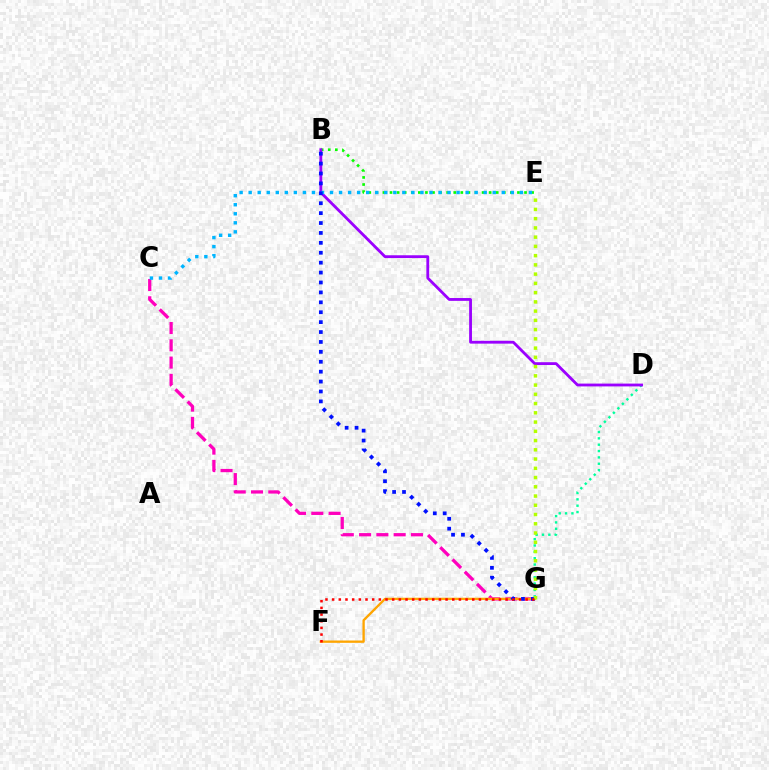{('B', 'E'): [{'color': '#08ff00', 'line_style': 'dotted', 'thickness': 1.92}], ('D', 'G'): [{'color': '#00ff9d', 'line_style': 'dotted', 'thickness': 1.73}], ('B', 'D'): [{'color': '#9b00ff', 'line_style': 'solid', 'thickness': 2.03}], ('C', 'G'): [{'color': '#ff00bd', 'line_style': 'dashed', 'thickness': 2.35}], ('C', 'E'): [{'color': '#00b5ff', 'line_style': 'dotted', 'thickness': 2.46}], ('F', 'G'): [{'color': '#ffa500', 'line_style': 'solid', 'thickness': 1.67}, {'color': '#ff0000', 'line_style': 'dotted', 'thickness': 1.81}], ('B', 'G'): [{'color': '#0010ff', 'line_style': 'dotted', 'thickness': 2.69}], ('E', 'G'): [{'color': '#b3ff00', 'line_style': 'dotted', 'thickness': 2.51}]}